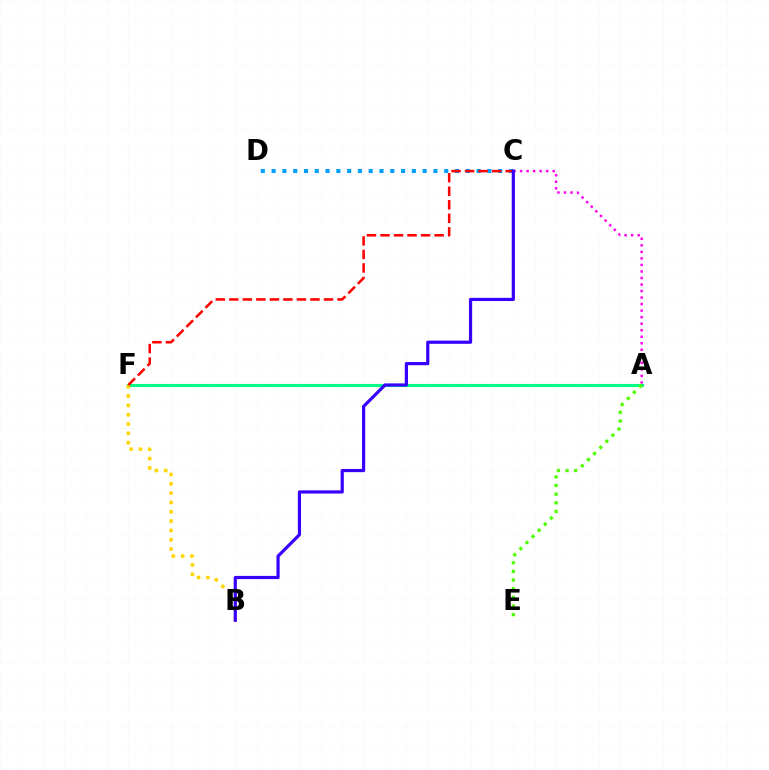{('C', 'D'): [{'color': '#009eff', 'line_style': 'dotted', 'thickness': 2.93}], ('A', 'F'): [{'color': '#00ff86', 'line_style': 'solid', 'thickness': 2.23}], ('B', 'F'): [{'color': '#ffd500', 'line_style': 'dotted', 'thickness': 2.53}], ('A', 'C'): [{'color': '#ff00ed', 'line_style': 'dotted', 'thickness': 1.77}], ('C', 'F'): [{'color': '#ff0000', 'line_style': 'dashed', 'thickness': 1.84}], ('B', 'C'): [{'color': '#3700ff', 'line_style': 'solid', 'thickness': 2.3}], ('A', 'E'): [{'color': '#4fff00', 'line_style': 'dotted', 'thickness': 2.35}]}